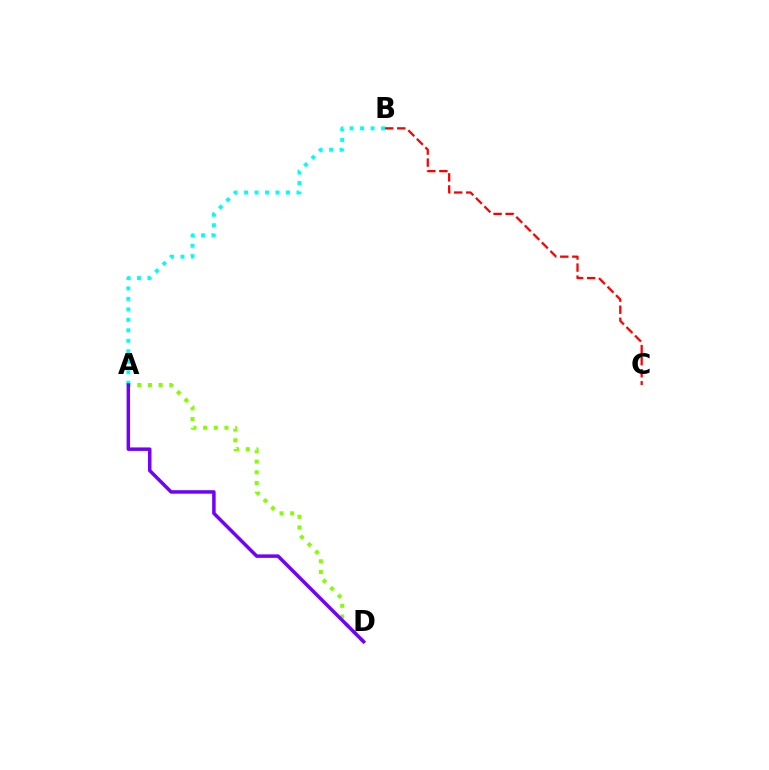{('A', 'D'): [{'color': '#84ff00', 'line_style': 'dotted', 'thickness': 2.9}, {'color': '#7200ff', 'line_style': 'solid', 'thickness': 2.51}], ('B', 'C'): [{'color': '#ff0000', 'line_style': 'dashed', 'thickness': 1.64}], ('A', 'B'): [{'color': '#00fff6', 'line_style': 'dotted', 'thickness': 2.85}]}